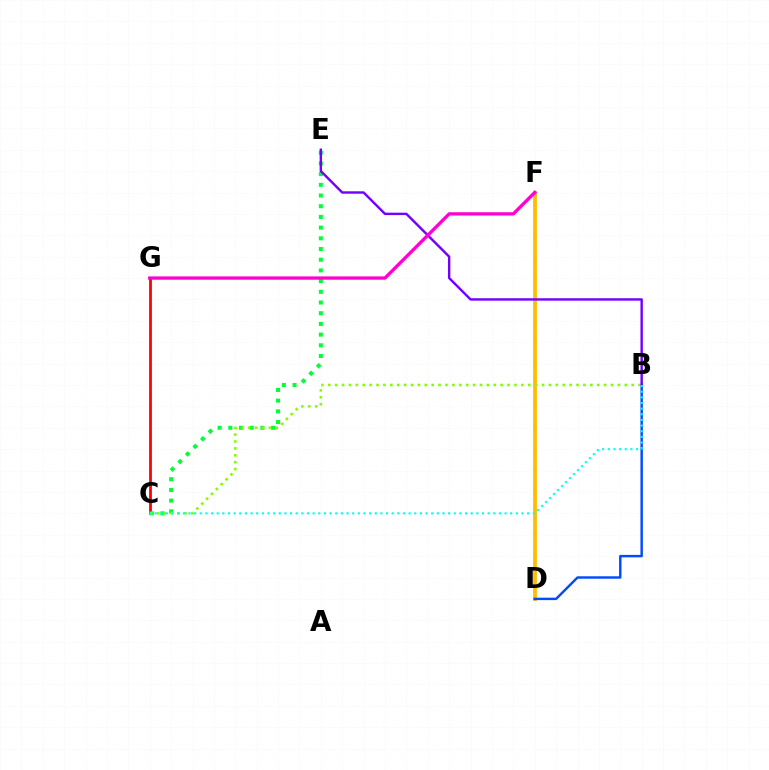{('C', 'G'): [{'color': '#ff0000', 'line_style': 'solid', 'thickness': 1.99}], ('C', 'E'): [{'color': '#00ff39', 'line_style': 'dotted', 'thickness': 2.91}], ('D', 'F'): [{'color': '#ffbd00', 'line_style': 'solid', 'thickness': 2.73}], ('B', 'D'): [{'color': '#004bff', 'line_style': 'solid', 'thickness': 1.75}], ('B', 'C'): [{'color': '#84ff00', 'line_style': 'dotted', 'thickness': 1.87}, {'color': '#00fff6', 'line_style': 'dotted', 'thickness': 1.53}], ('B', 'E'): [{'color': '#7200ff', 'line_style': 'solid', 'thickness': 1.74}], ('F', 'G'): [{'color': '#ff00cf', 'line_style': 'solid', 'thickness': 2.38}]}